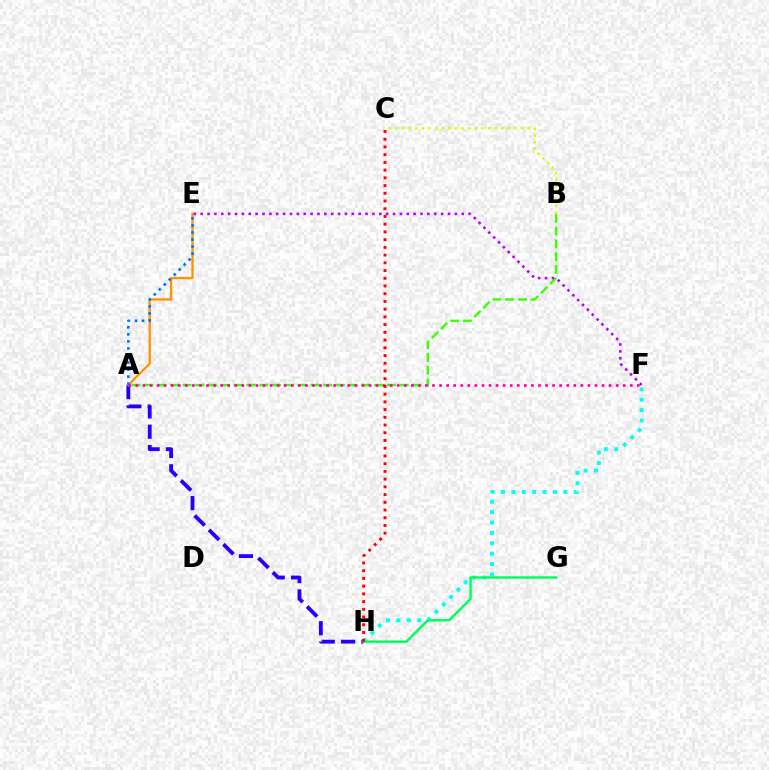{('A', 'H'): [{'color': '#2500ff', 'line_style': 'dashed', 'thickness': 2.76}], ('F', 'H'): [{'color': '#00fff6', 'line_style': 'dotted', 'thickness': 2.83}], ('A', 'B'): [{'color': '#3dff00', 'line_style': 'dashed', 'thickness': 1.73}], ('A', 'E'): [{'color': '#ff9400', 'line_style': 'solid', 'thickness': 1.69}, {'color': '#0074ff', 'line_style': 'dotted', 'thickness': 1.91}], ('A', 'F'): [{'color': '#ff00ac', 'line_style': 'dotted', 'thickness': 1.92}], ('E', 'F'): [{'color': '#b900ff', 'line_style': 'dotted', 'thickness': 1.87}], ('G', 'H'): [{'color': '#00ff5c', 'line_style': 'solid', 'thickness': 1.78}], ('C', 'H'): [{'color': '#ff0000', 'line_style': 'dotted', 'thickness': 2.1}], ('B', 'C'): [{'color': '#d1ff00', 'line_style': 'dotted', 'thickness': 1.8}]}